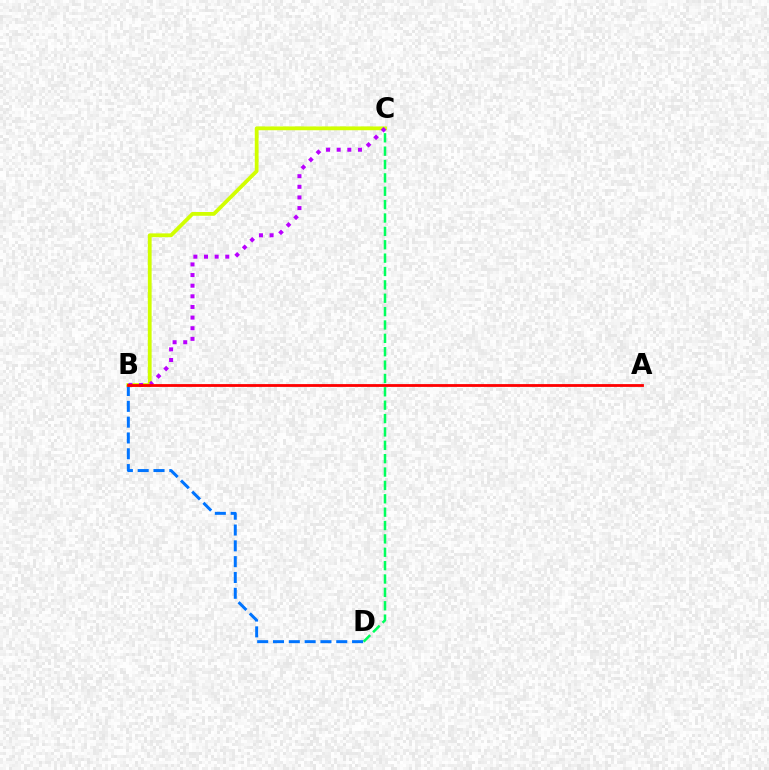{('C', 'D'): [{'color': '#00ff5c', 'line_style': 'dashed', 'thickness': 1.82}], ('B', 'D'): [{'color': '#0074ff', 'line_style': 'dashed', 'thickness': 2.15}], ('B', 'C'): [{'color': '#d1ff00', 'line_style': 'solid', 'thickness': 2.73}, {'color': '#b900ff', 'line_style': 'dotted', 'thickness': 2.89}], ('A', 'B'): [{'color': '#ff0000', 'line_style': 'solid', 'thickness': 2.02}]}